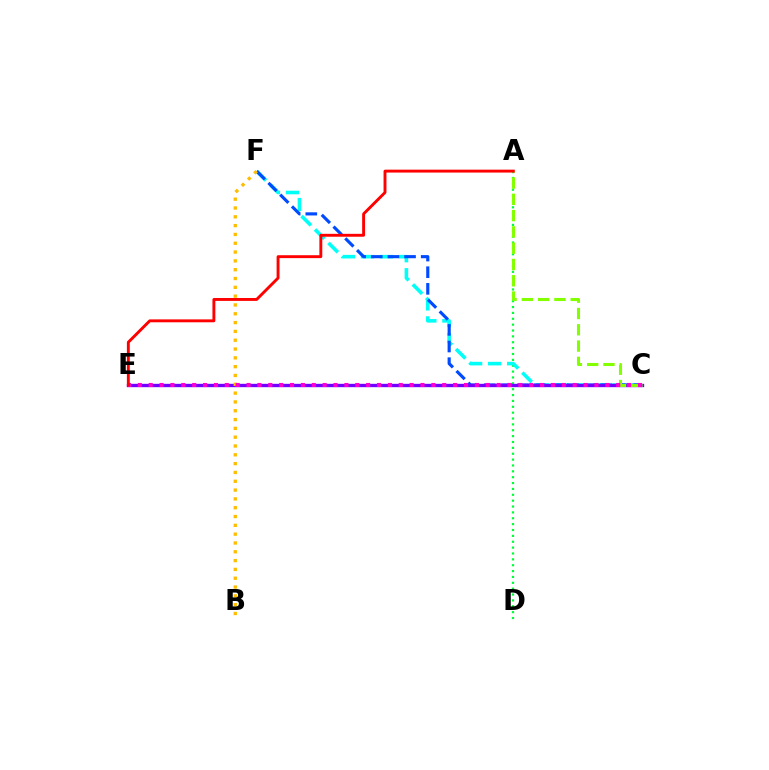{('A', 'D'): [{'color': '#00ff39', 'line_style': 'dotted', 'thickness': 1.59}], ('C', 'F'): [{'color': '#00fff6', 'line_style': 'dashed', 'thickness': 2.58}, {'color': '#004bff', 'line_style': 'dashed', 'thickness': 2.26}], ('C', 'E'): [{'color': '#7200ff', 'line_style': 'solid', 'thickness': 2.41}, {'color': '#ff00cf', 'line_style': 'dotted', 'thickness': 2.95}], ('B', 'F'): [{'color': '#ffbd00', 'line_style': 'dotted', 'thickness': 2.4}], ('A', 'C'): [{'color': '#84ff00', 'line_style': 'dashed', 'thickness': 2.21}], ('A', 'E'): [{'color': '#ff0000', 'line_style': 'solid', 'thickness': 2.09}]}